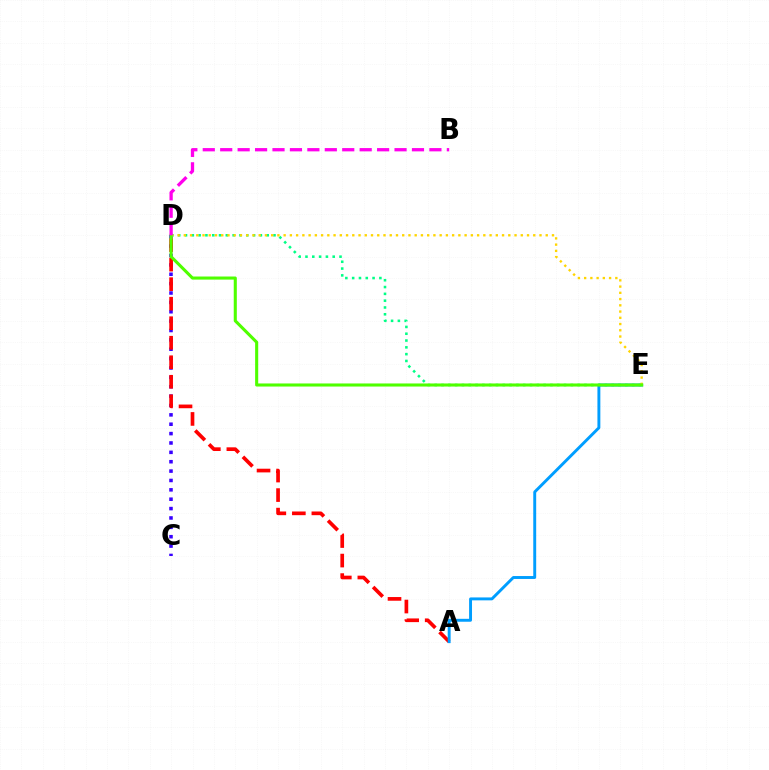{('C', 'D'): [{'color': '#3700ff', 'line_style': 'dotted', 'thickness': 2.55}], ('A', 'D'): [{'color': '#ff0000', 'line_style': 'dashed', 'thickness': 2.65}], ('A', 'E'): [{'color': '#009eff', 'line_style': 'solid', 'thickness': 2.1}], ('D', 'E'): [{'color': '#00ff86', 'line_style': 'dotted', 'thickness': 1.85}, {'color': '#ffd500', 'line_style': 'dotted', 'thickness': 1.7}, {'color': '#4fff00', 'line_style': 'solid', 'thickness': 2.22}], ('B', 'D'): [{'color': '#ff00ed', 'line_style': 'dashed', 'thickness': 2.37}]}